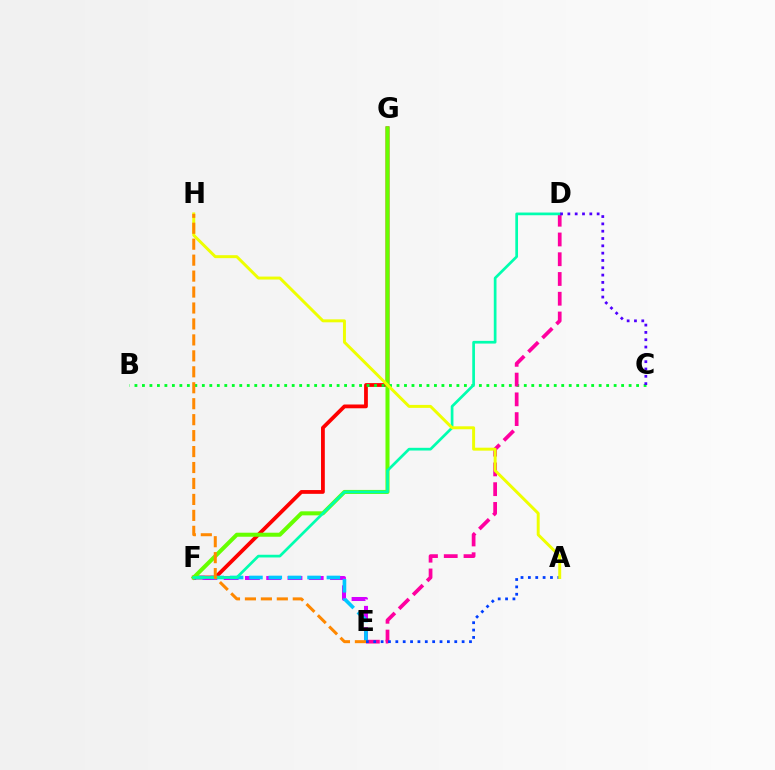{('F', 'G'): [{'color': '#ff0000', 'line_style': 'solid', 'thickness': 2.72}, {'color': '#66ff00', 'line_style': 'solid', 'thickness': 2.9}], ('B', 'C'): [{'color': '#00ff27', 'line_style': 'dotted', 'thickness': 2.03}], ('E', 'F'): [{'color': '#d600ff', 'line_style': 'dashed', 'thickness': 2.89}, {'color': '#00c7ff', 'line_style': 'dashed', 'thickness': 2.63}], ('D', 'E'): [{'color': '#ff00a0', 'line_style': 'dashed', 'thickness': 2.68}], ('D', 'F'): [{'color': '#00ffaf', 'line_style': 'solid', 'thickness': 1.95}], ('A', 'E'): [{'color': '#003fff', 'line_style': 'dotted', 'thickness': 2.0}], ('A', 'H'): [{'color': '#eeff00', 'line_style': 'solid', 'thickness': 2.13}], ('C', 'D'): [{'color': '#4f00ff', 'line_style': 'dotted', 'thickness': 1.99}], ('E', 'H'): [{'color': '#ff8800', 'line_style': 'dashed', 'thickness': 2.17}]}